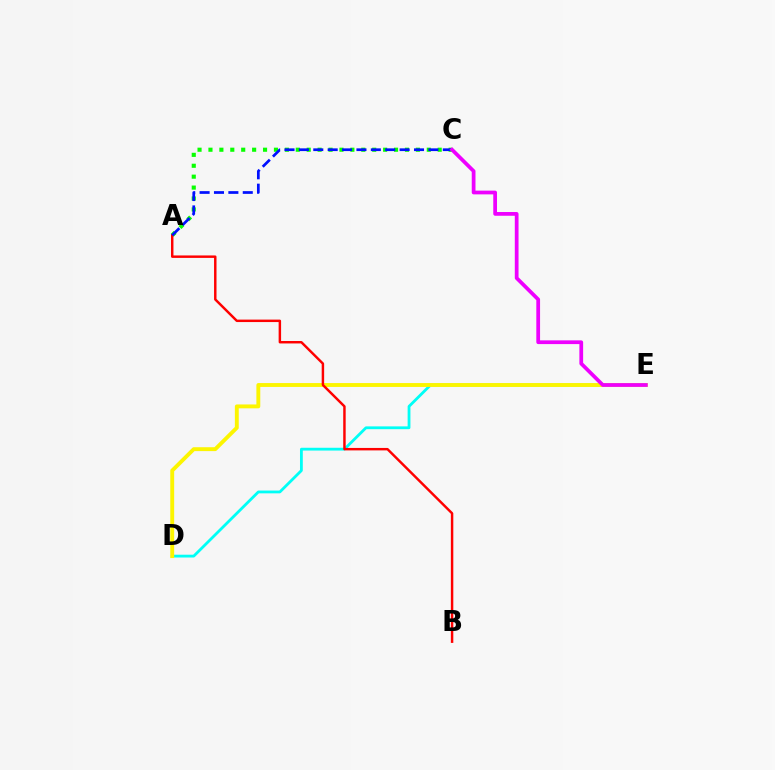{('D', 'E'): [{'color': '#00fff6', 'line_style': 'solid', 'thickness': 2.02}, {'color': '#fcf500', 'line_style': 'solid', 'thickness': 2.8}], ('A', 'C'): [{'color': '#08ff00', 'line_style': 'dotted', 'thickness': 2.97}, {'color': '#0010ff', 'line_style': 'dashed', 'thickness': 1.95}], ('A', 'B'): [{'color': '#ff0000', 'line_style': 'solid', 'thickness': 1.77}], ('C', 'E'): [{'color': '#ee00ff', 'line_style': 'solid', 'thickness': 2.69}]}